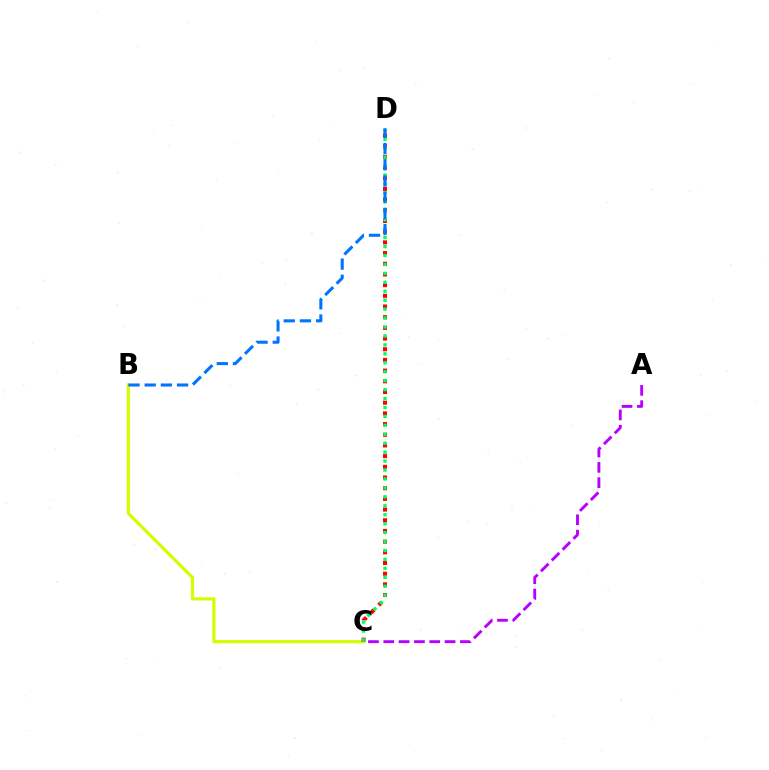{('A', 'C'): [{'color': '#b900ff', 'line_style': 'dashed', 'thickness': 2.08}], ('B', 'C'): [{'color': '#d1ff00', 'line_style': 'solid', 'thickness': 2.29}], ('C', 'D'): [{'color': '#ff0000', 'line_style': 'dotted', 'thickness': 2.9}, {'color': '#00ff5c', 'line_style': 'dotted', 'thickness': 2.43}], ('B', 'D'): [{'color': '#0074ff', 'line_style': 'dashed', 'thickness': 2.2}]}